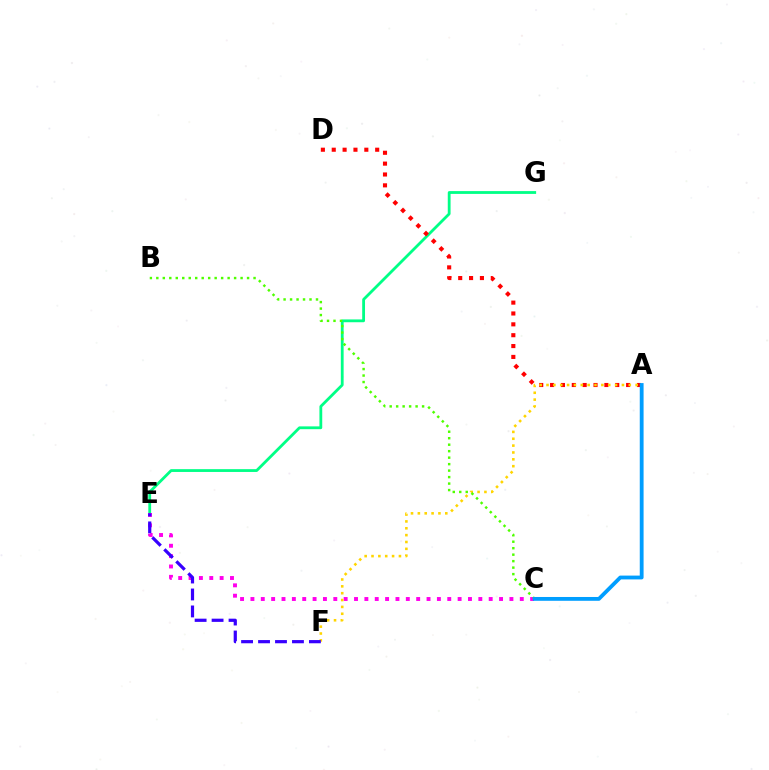{('E', 'G'): [{'color': '#00ff86', 'line_style': 'solid', 'thickness': 2.02}], ('A', 'D'): [{'color': '#ff0000', 'line_style': 'dotted', 'thickness': 2.95}], ('C', 'E'): [{'color': '#ff00ed', 'line_style': 'dotted', 'thickness': 2.81}], ('A', 'F'): [{'color': '#ffd500', 'line_style': 'dotted', 'thickness': 1.86}], ('B', 'C'): [{'color': '#4fff00', 'line_style': 'dotted', 'thickness': 1.76}], ('A', 'C'): [{'color': '#009eff', 'line_style': 'solid', 'thickness': 2.75}], ('E', 'F'): [{'color': '#3700ff', 'line_style': 'dashed', 'thickness': 2.3}]}